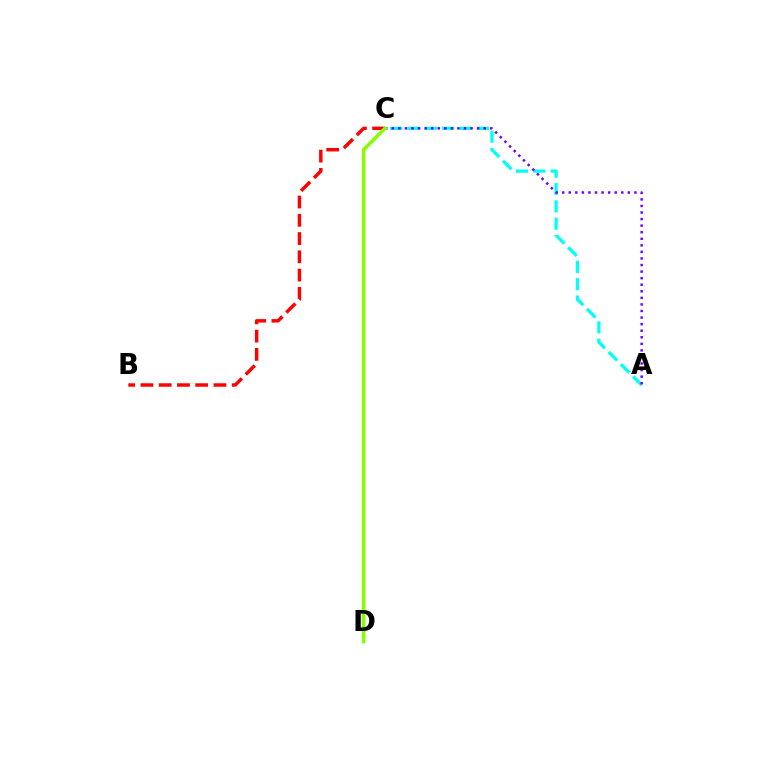{('A', 'C'): [{'color': '#00fff6', 'line_style': 'dashed', 'thickness': 2.35}, {'color': '#7200ff', 'line_style': 'dotted', 'thickness': 1.78}], ('B', 'C'): [{'color': '#ff0000', 'line_style': 'dashed', 'thickness': 2.48}], ('C', 'D'): [{'color': '#84ff00', 'line_style': 'solid', 'thickness': 2.54}]}